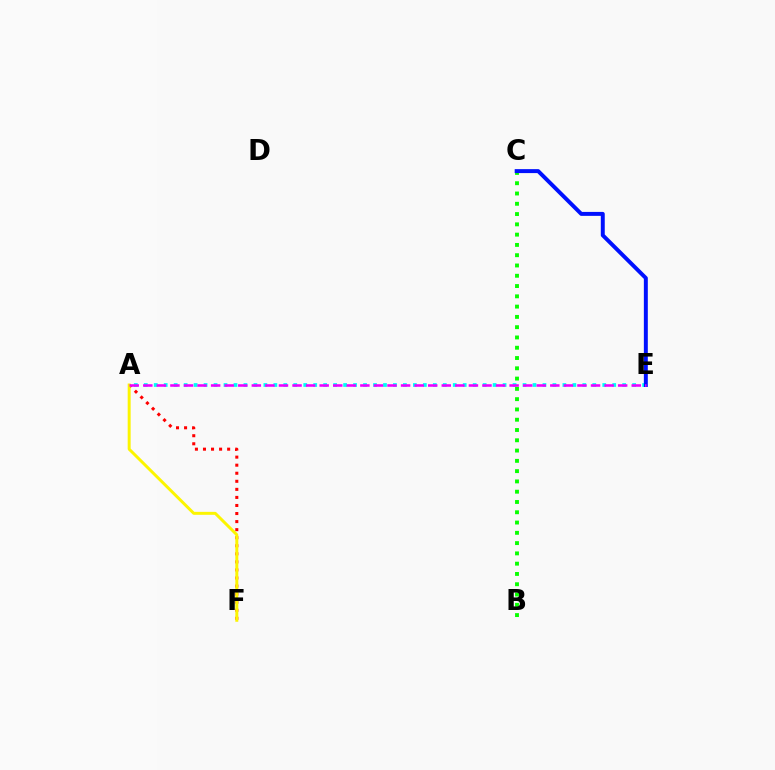{('A', 'F'): [{'color': '#ff0000', 'line_style': 'dotted', 'thickness': 2.19}, {'color': '#fcf500', 'line_style': 'solid', 'thickness': 2.13}], ('A', 'E'): [{'color': '#00fff6', 'line_style': 'dotted', 'thickness': 2.71}, {'color': '#ee00ff', 'line_style': 'dashed', 'thickness': 1.84}], ('B', 'C'): [{'color': '#08ff00', 'line_style': 'dotted', 'thickness': 2.79}], ('C', 'E'): [{'color': '#0010ff', 'line_style': 'solid', 'thickness': 2.85}]}